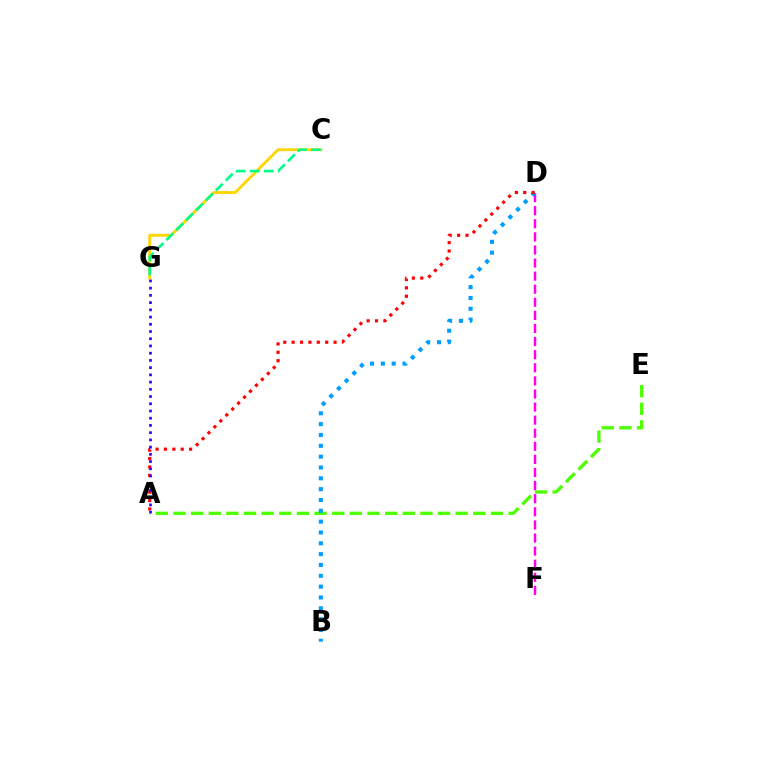{('A', 'E'): [{'color': '#4fff00', 'line_style': 'dashed', 'thickness': 2.4}], ('D', 'F'): [{'color': '#ff00ed', 'line_style': 'dashed', 'thickness': 1.78}], ('B', 'D'): [{'color': '#009eff', 'line_style': 'dotted', 'thickness': 2.94}], ('C', 'G'): [{'color': '#ffd500', 'line_style': 'solid', 'thickness': 2.04}, {'color': '#00ff86', 'line_style': 'dashed', 'thickness': 1.9}], ('A', 'D'): [{'color': '#ff0000', 'line_style': 'dotted', 'thickness': 2.28}], ('A', 'G'): [{'color': '#3700ff', 'line_style': 'dotted', 'thickness': 1.96}]}